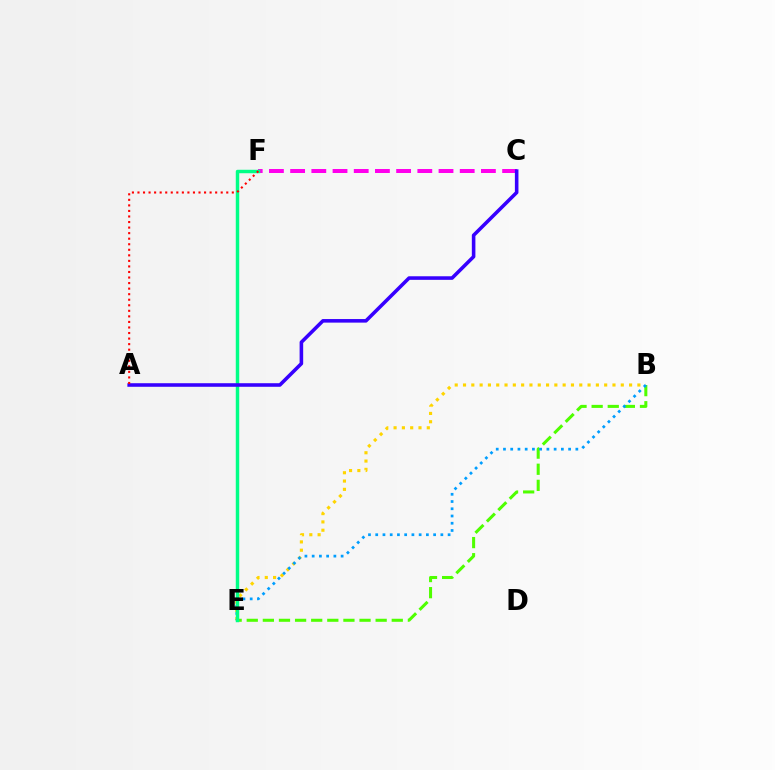{('B', 'E'): [{'color': '#ffd500', 'line_style': 'dotted', 'thickness': 2.26}, {'color': '#4fff00', 'line_style': 'dashed', 'thickness': 2.19}, {'color': '#009eff', 'line_style': 'dotted', 'thickness': 1.97}], ('C', 'F'): [{'color': '#ff00ed', 'line_style': 'dashed', 'thickness': 2.88}], ('E', 'F'): [{'color': '#00ff86', 'line_style': 'solid', 'thickness': 2.48}], ('A', 'C'): [{'color': '#3700ff', 'line_style': 'solid', 'thickness': 2.57}], ('A', 'F'): [{'color': '#ff0000', 'line_style': 'dotted', 'thickness': 1.51}]}